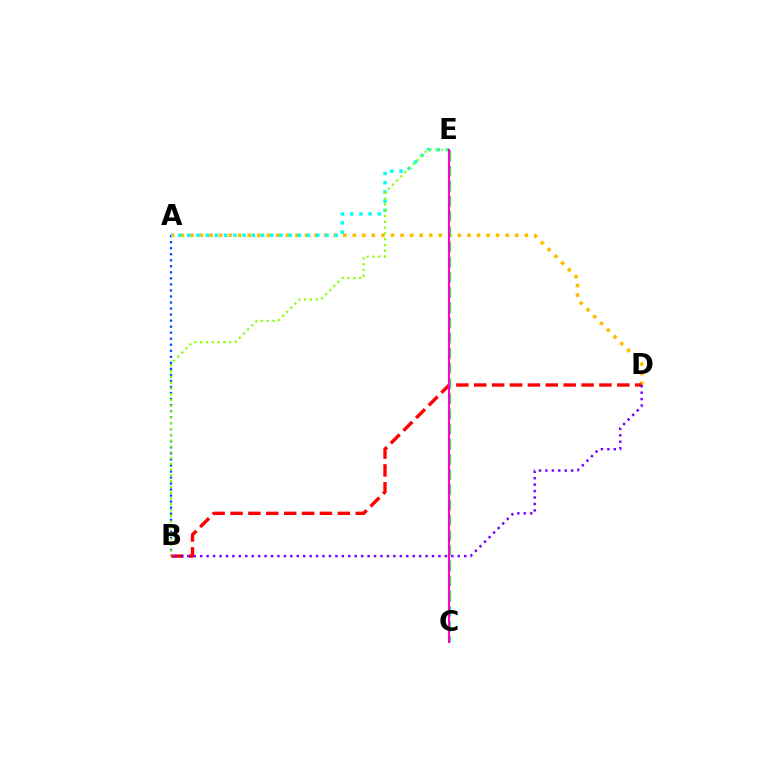{('A', 'B'): [{'color': '#004bff', 'line_style': 'dotted', 'thickness': 1.64}], ('A', 'D'): [{'color': '#ffbd00', 'line_style': 'dotted', 'thickness': 2.6}], ('B', 'D'): [{'color': '#ff0000', 'line_style': 'dashed', 'thickness': 2.43}, {'color': '#7200ff', 'line_style': 'dotted', 'thickness': 1.75}], ('A', 'E'): [{'color': '#00fff6', 'line_style': 'dotted', 'thickness': 2.5}], ('C', 'E'): [{'color': '#00ff39', 'line_style': 'dashed', 'thickness': 2.06}, {'color': '#ff00cf', 'line_style': 'solid', 'thickness': 1.51}], ('B', 'E'): [{'color': '#84ff00', 'line_style': 'dotted', 'thickness': 1.57}]}